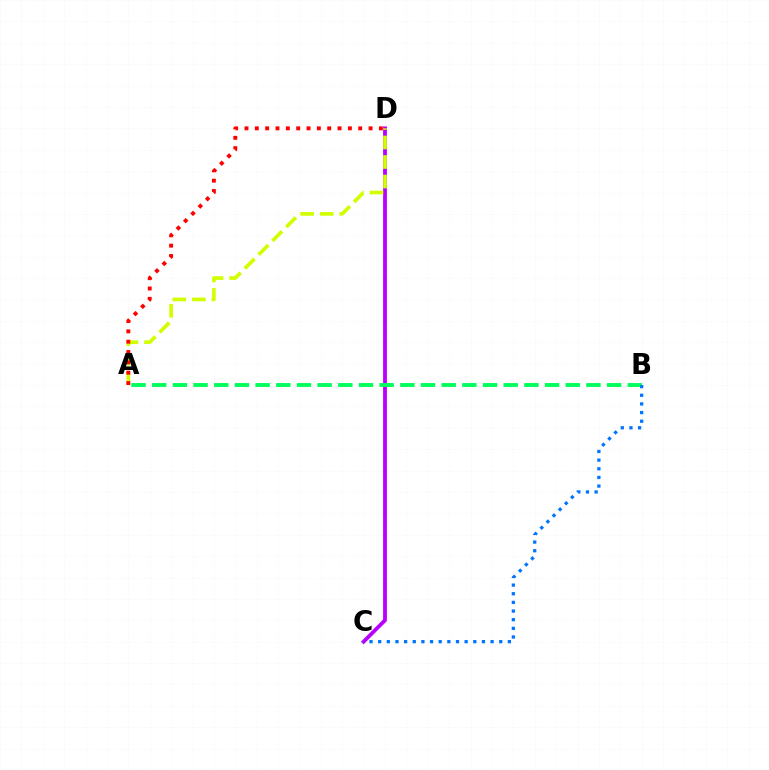{('C', 'D'): [{'color': '#b900ff', 'line_style': 'solid', 'thickness': 2.75}], ('A', 'D'): [{'color': '#d1ff00', 'line_style': 'dashed', 'thickness': 2.65}, {'color': '#ff0000', 'line_style': 'dotted', 'thickness': 2.81}], ('A', 'B'): [{'color': '#00ff5c', 'line_style': 'dashed', 'thickness': 2.81}], ('B', 'C'): [{'color': '#0074ff', 'line_style': 'dotted', 'thickness': 2.35}]}